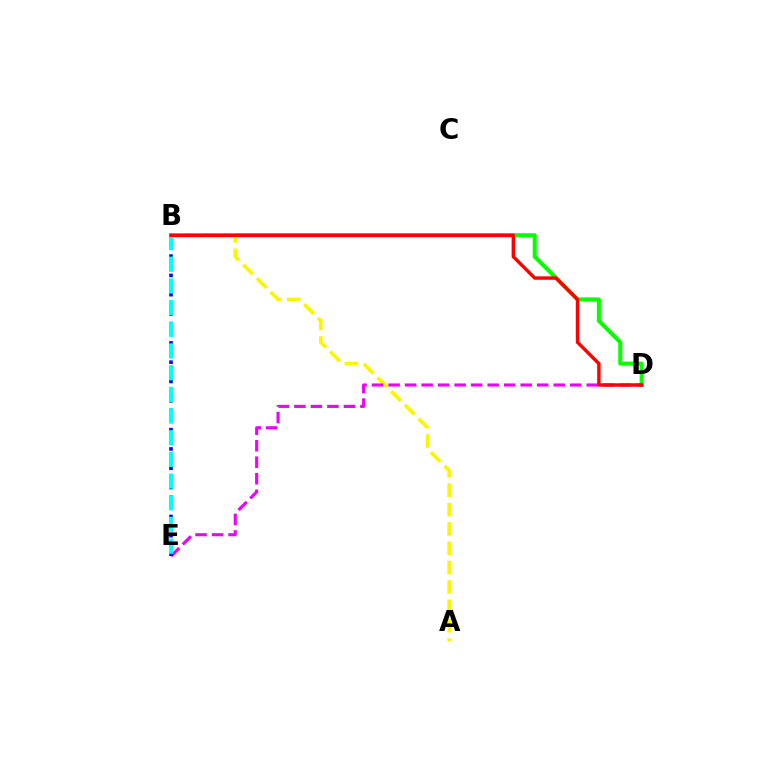{('B', 'D'): [{'color': '#08ff00', 'line_style': 'solid', 'thickness': 2.94}, {'color': '#ff0000', 'line_style': 'solid', 'thickness': 2.47}], ('A', 'B'): [{'color': '#fcf500', 'line_style': 'dashed', 'thickness': 2.63}], ('D', 'E'): [{'color': '#ee00ff', 'line_style': 'dashed', 'thickness': 2.24}], ('B', 'E'): [{'color': '#0010ff', 'line_style': 'dotted', 'thickness': 2.62}, {'color': '#00fff6', 'line_style': 'dashed', 'thickness': 2.95}]}